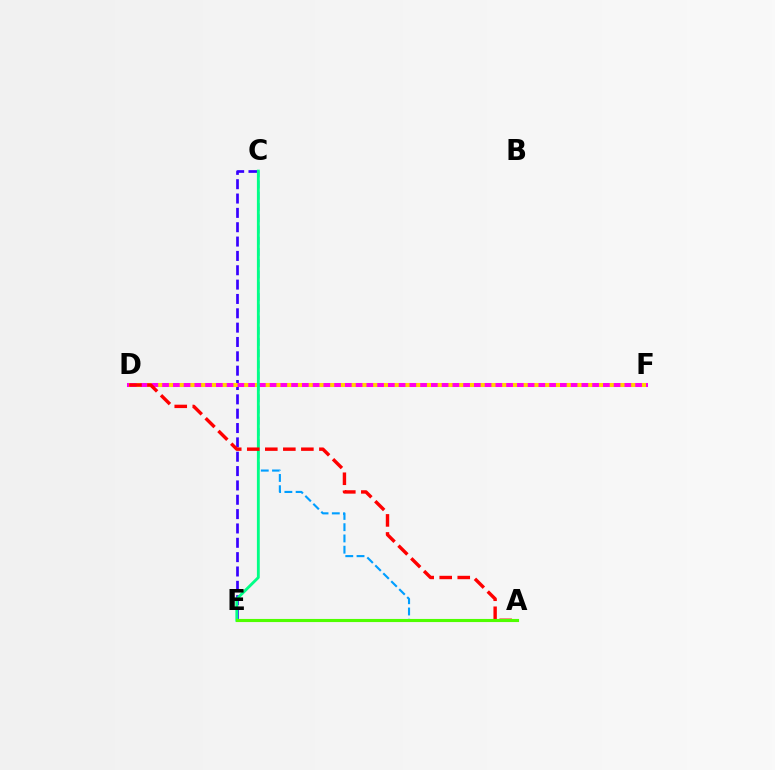{('C', 'E'): [{'color': '#3700ff', 'line_style': 'dashed', 'thickness': 1.95}, {'color': '#00ff86', 'line_style': 'solid', 'thickness': 2.05}], ('D', 'F'): [{'color': '#ff00ed', 'line_style': 'solid', 'thickness': 2.88}, {'color': '#ffd500', 'line_style': 'dotted', 'thickness': 2.92}], ('A', 'C'): [{'color': '#009eff', 'line_style': 'dashed', 'thickness': 1.53}], ('A', 'D'): [{'color': '#ff0000', 'line_style': 'dashed', 'thickness': 2.45}], ('A', 'E'): [{'color': '#4fff00', 'line_style': 'solid', 'thickness': 2.24}]}